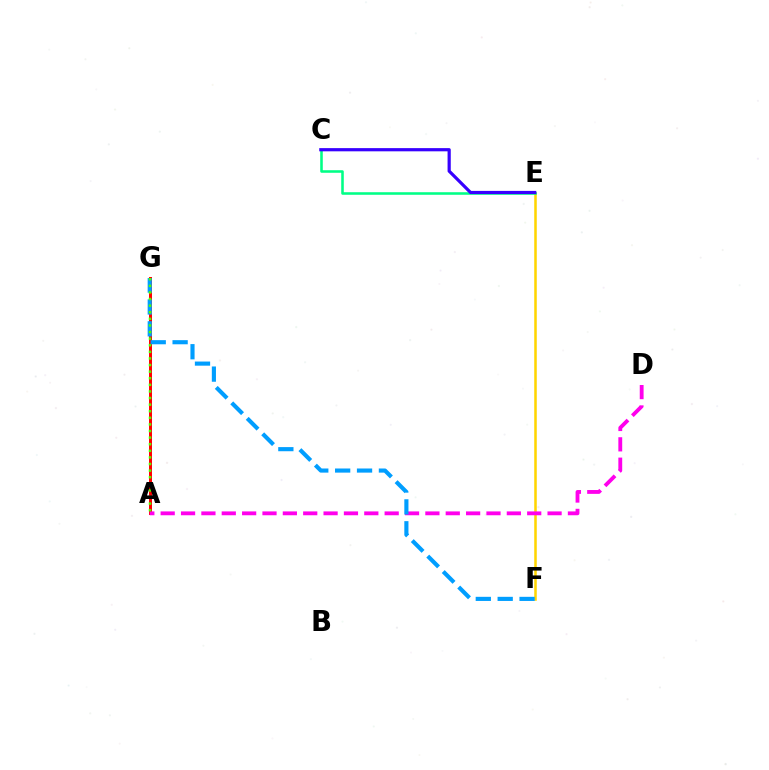{('E', 'F'): [{'color': '#ffd500', 'line_style': 'solid', 'thickness': 1.82}], ('A', 'G'): [{'color': '#ff0000', 'line_style': 'solid', 'thickness': 2.14}, {'color': '#4fff00', 'line_style': 'dotted', 'thickness': 1.79}], ('A', 'D'): [{'color': '#ff00ed', 'line_style': 'dashed', 'thickness': 2.77}], ('F', 'G'): [{'color': '#009eff', 'line_style': 'dashed', 'thickness': 2.97}], ('C', 'E'): [{'color': '#00ff86', 'line_style': 'solid', 'thickness': 1.85}, {'color': '#3700ff', 'line_style': 'solid', 'thickness': 2.3}]}